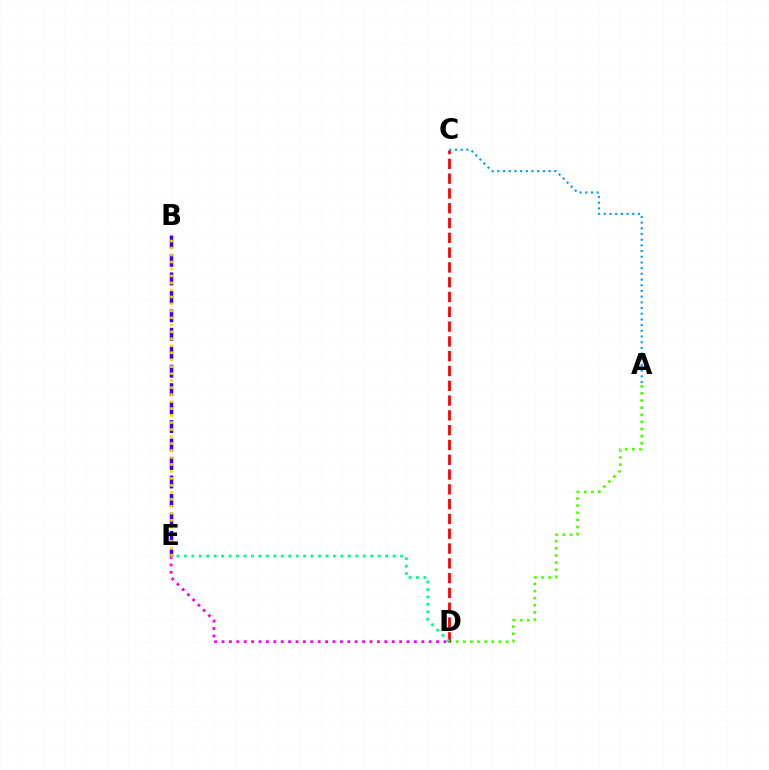{('A', 'D'): [{'color': '#4fff00', 'line_style': 'dotted', 'thickness': 1.94}], ('B', 'E'): [{'color': '#3700ff', 'line_style': 'dashed', 'thickness': 2.51}, {'color': '#ffd500', 'line_style': 'dotted', 'thickness': 1.9}], ('C', 'D'): [{'color': '#ff0000', 'line_style': 'dashed', 'thickness': 2.01}], ('A', 'C'): [{'color': '#009eff', 'line_style': 'dotted', 'thickness': 1.55}], ('D', 'E'): [{'color': '#ff00ed', 'line_style': 'dotted', 'thickness': 2.01}, {'color': '#00ff86', 'line_style': 'dotted', 'thickness': 2.03}]}